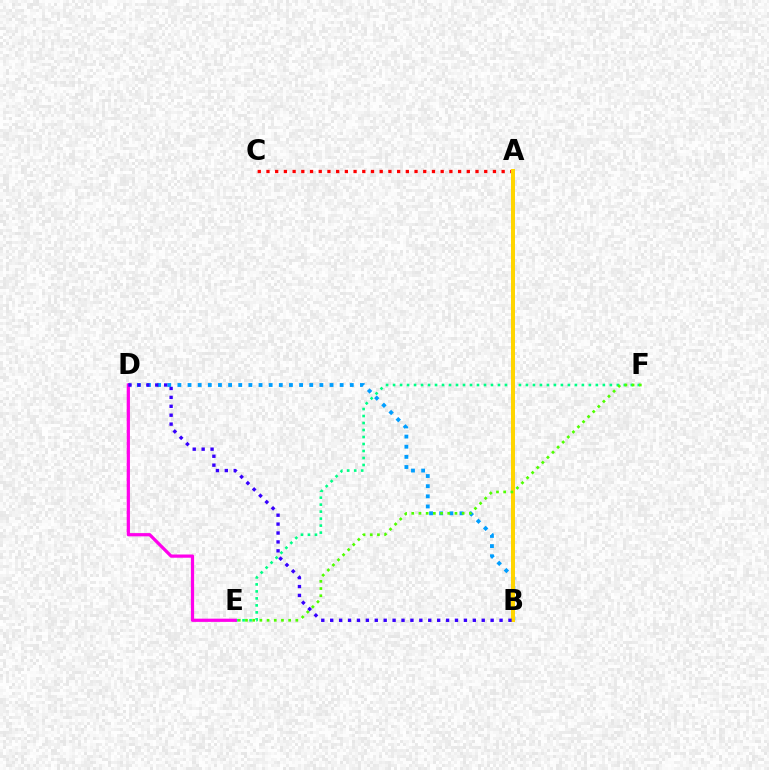{('E', 'F'): [{'color': '#00ff86', 'line_style': 'dotted', 'thickness': 1.9}, {'color': '#4fff00', 'line_style': 'dotted', 'thickness': 1.96}], ('A', 'C'): [{'color': '#ff0000', 'line_style': 'dotted', 'thickness': 2.37}], ('B', 'D'): [{'color': '#009eff', 'line_style': 'dotted', 'thickness': 2.76}, {'color': '#3700ff', 'line_style': 'dotted', 'thickness': 2.42}], ('D', 'E'): [{'color': '#ff00ed', 'line_style': 'solid', 'thickness': 2.32}], ('A', 'B'): [{'color': '#ffd500', 'line_style': 'solid', 'thickness': 2.88}]}